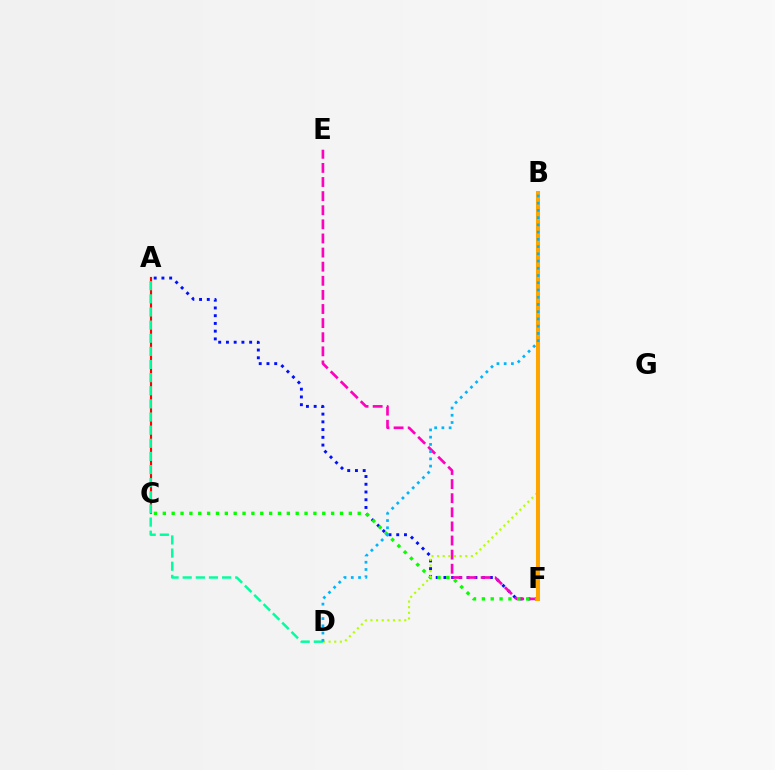{('A', 'C'): [{'color': '#ff0000', 'line_style': 'solid', 'thickness': 1.55}], ('A', 'F'): [{'color': '#0010ff', 'line_style': 'dotted', 'thickness': 2.1}], ('E', 'F'): [{'color': '#ff00bd', 'line_style': 'dashed', 'thickness': 1.92}], ('C', 'F'): [{'color': '#08ff00', 'line_style': 'dotted', 'thickness': 2.41}], ('A', 'D'): [{'color': '#00ff9d', 'line_style': 'dashed', 'thickness': 1.78}], ('B', 'D'): [{'color': '#b3ff00', 'line_style': 'dotted', 'thickness': 1.53}, {'color': '#00b5ff', 'line_style': 'dotted', 'thickness': 1.97}], ('B', 'F'): [{'color': '#9b00ff', 'line_style': 'dotted', 'thickness': 2.73}, {'color': '#ffa500', 'line_style': 'solid', 'thickness': 2.91}]}